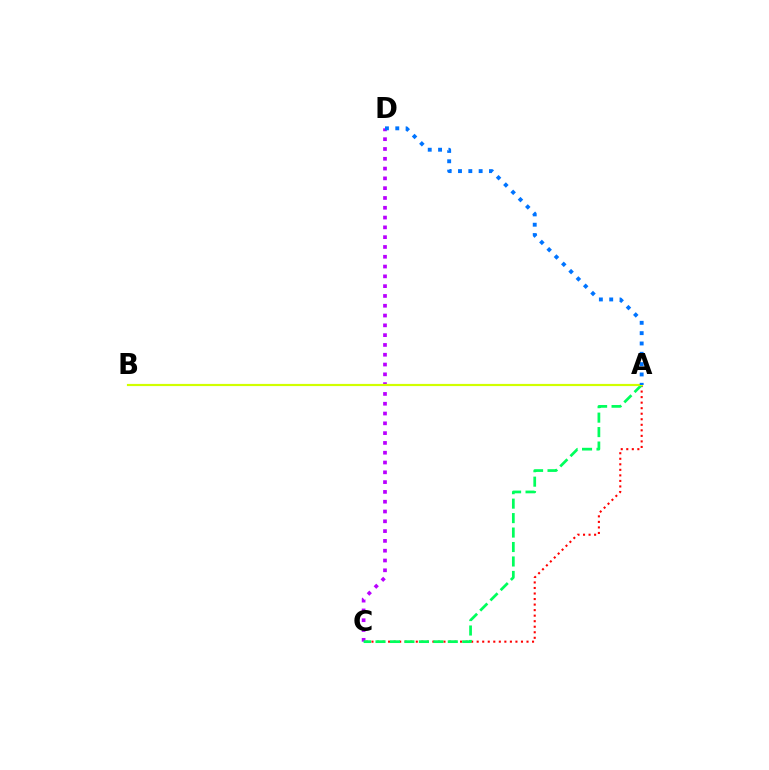{('C', 'D'): [{'color': '#b900ff', 'line_style': 'dotted', 'thickness': 2.66}], ('A', 'C'): [{'color': '#ff0000', 'line_style': 'dotted', 'thickness': 1.5}, {'color': '#00ff5c', 'line_style': 'dashed', 'thickness': 1.96}], ('A', 'B'): [{'color': '#d1ff00', 'line_style': 'solid', 'thickness': 1.57}], ('A', 'D'): [{'color': '#0074ff', 'line_style': 'dotted', 'thickness': 2.81}]}